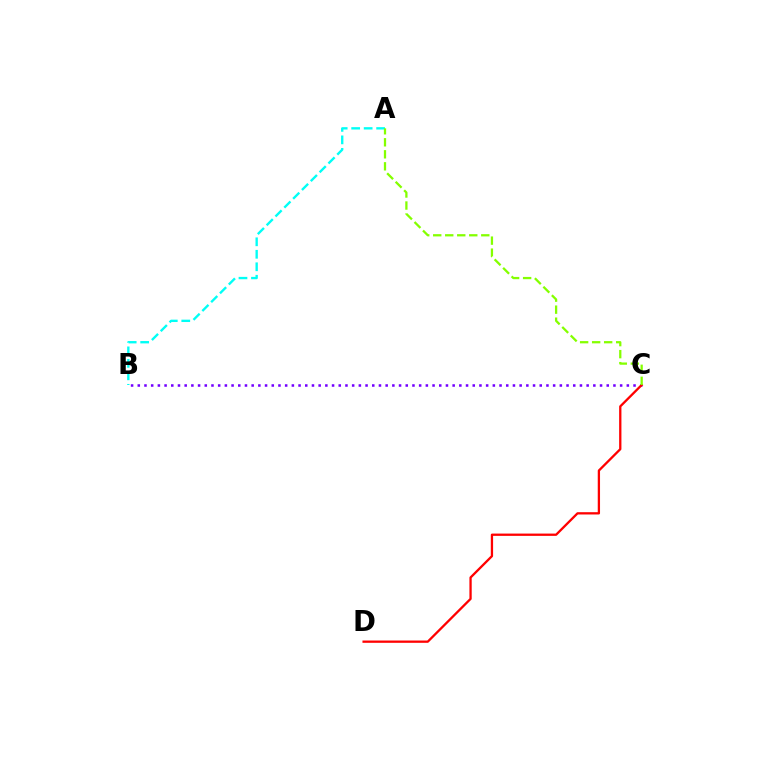{('B', 'C'): [{'color': '#7200ff', 'line_style': 'dotted', 'thickness': 1.82}], ('A', 'B'): [{'color': '#00fff6', 'line_style': 'dashed', 'thickness': 1.7}], ('C', 'D'): [{'color': '#ff0000', 'line_style': 'solid', 'thickness': 1.65}], ('A', 'C'): [{'color': '#84ff00', 'line_style': 'dashed', 'thickness': 1.63}]}